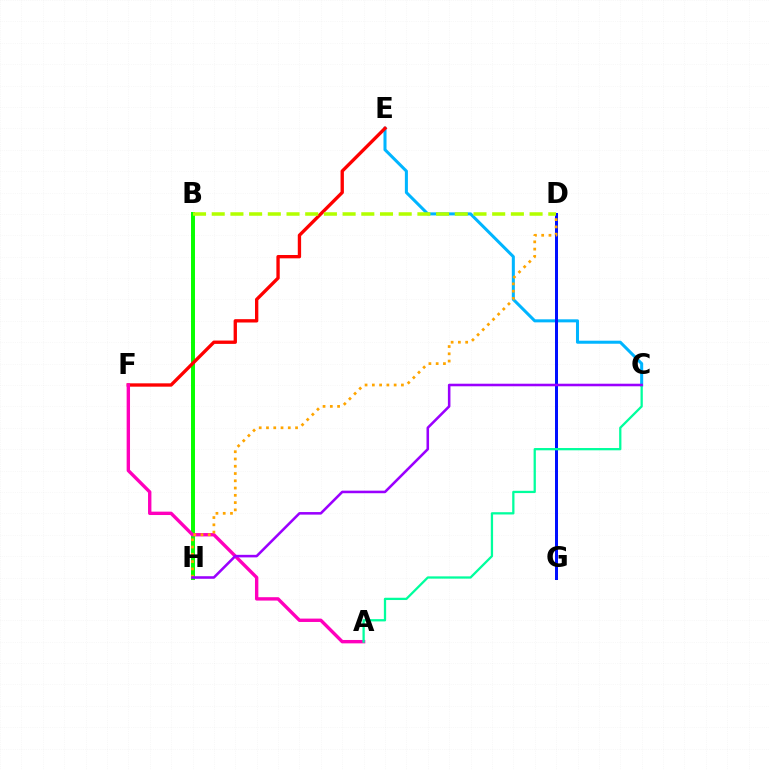{('C', 'E'): [{'color': '#00b5ff', 'line_style': 'solid', 'thickness': 2.19}], ('D', 'G'): [{'color': '#0010ff', 'line_style': 'solid', 'thickness': 2.16}], ('B', 'H'): [{'color': '#08ff00', 'line_style': 'solid', 'thickness': 2.85}], ('E', 'F'): [{'color': '#ff0000', 'line_style': 'solid', 'thickness': 2.4}], ('A', 'F'): [{'color': '#ff00bd', 'line_style': 'solid', 'thickness': 2.43}], ('A', 'C'): [{'color': '#00ff9d', 'line_style': 'solid', 'thickness': 1.64}], ('B', 'D'): [{'color': '#b3ff00', 'line_style': 'dashed', 'thickness': 2.54}], ('D', 'H'): [{'color': '#ffa500', 'line_style': 'dotted', 'thickness': 1.97}], ('C', 'H'): [{'color': '#9b00ff', 'line_style': 'solid', 'thickness': 1.84}]}